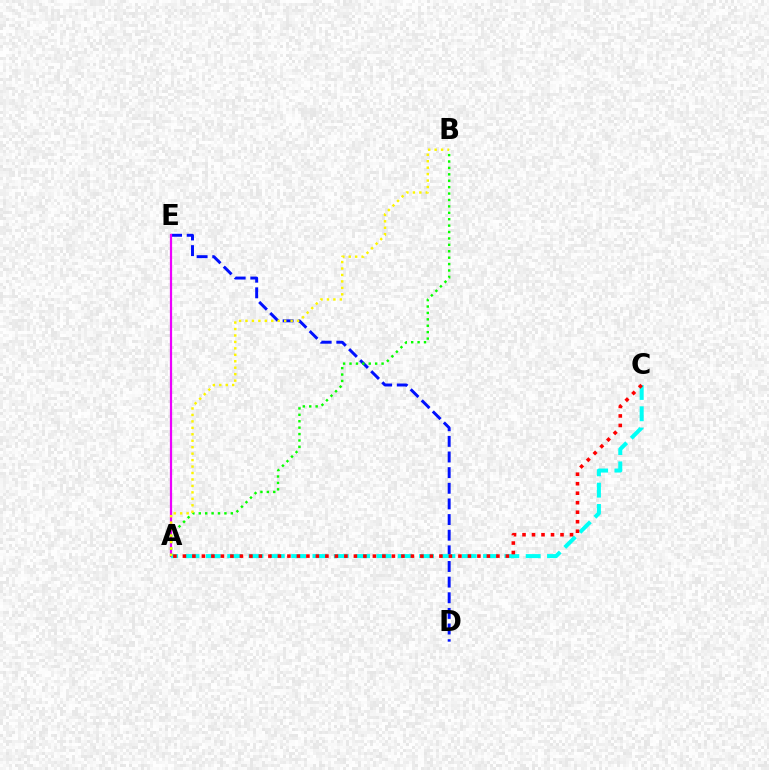{('D', 'E'): [{'color': '#0010ff', 'line_style': 'dashed', 'thickness': 2.12}], ('A', 'E'): [{'color': '#ee00ff', 'line_style': 'solid', 'thickness': 1.6}], ('A', 'C'): [{'color': '#00fff6', 'line_style': 'dashed', 'thickness': 2.9}, {'color': '#ff0000', 'line_style': 'dotted', 'thickness': 2.58}], ('A', 'B'): [{'color': '#08ff00', 'line_style': 'dotted', 'thickness': 1.74}, {'color': '#fcf500', 'line_style': 'dotted', 'thickness': 1.75}]}